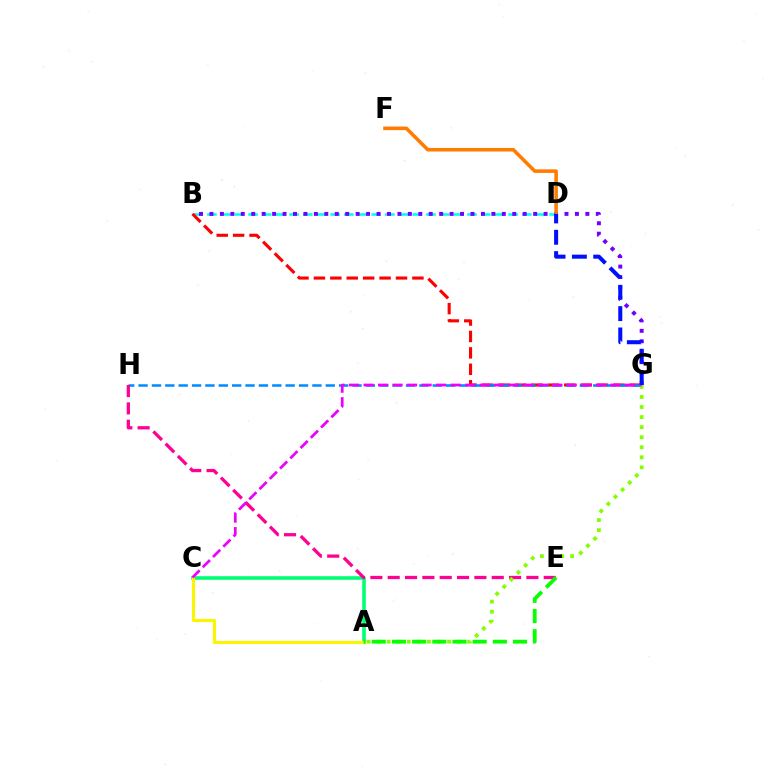{('A', 'C'): [{'color': '#00ff74', 'line_style': 'solid', 'thickness': 2.59}, {'color': '#fcf500', 'line_style': 'solid', 'thickness': 2.23}], ('B', 'D'): [{'color': '#00fff6', 'line_style': 'dashed', 'thickness': 1.86}], ('B', 'G'): [{'color': '#ff0000', 'line_style': 'dashed', 'thickness': 2.23}, {'color': '#7200ff', 'line_style': 'dotted', 'thickness': 2.84}], ('G', 'H'): [{'color': '#008cff', 'line_style': 'dashed', 'thickness': 1.82}], ('E', 'H'): [{'color': '#ff0094', 'line_style': 'dashed', 'thickness': 2.36}], ('A', 'G'): [{'color': '#84ff00', 'line_style': 'dotted', 'thickness': 2.73}], ('D', 'F'): [{'color': '#ff7c00', 'line_style': 'solid', 'thickness': 2.56}], ('C', 'G'): [{'color': '#ee00ff', 'line_style': 'dashed', 'thickness': 1.97}], ('D', 'G'): [{'color': '#0010ff', 'line_style': 'dashed', 'thickness': 2.9}], ('A', 'E'): [{'color': '#08ff00', 'line_style': 'dashed', 'thickness': 2.74}]}